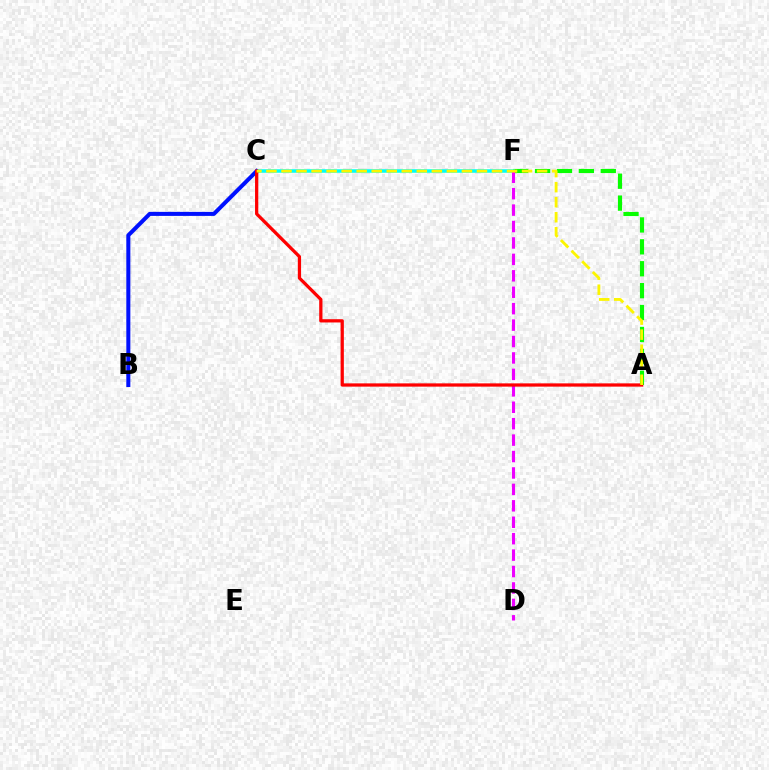{('A', 'F'): [{'color': '#08ff00', 'line_style': 'dashed', 'thickness': 2.98}], ('C', 'F'): [{'color': '#00fff6', 'line_style': 'solid', 'thickness': 2.53}], ('B', 'C'): [{'color': '#0010ff', 'line_style': 'solid', 'thickness': 2.9}], ('D', 'F'): [{'color': '#ee00ff', 'line_style': 'dashed', 'thickness': 2.23}], ('A', 'C'): [{'color': '#ff0000', 'line_style': 'solid', 'thickness': 2.34}, {'color': '#fcf500', 'line_style': 'dashed', 'thickness': 2.04}]}